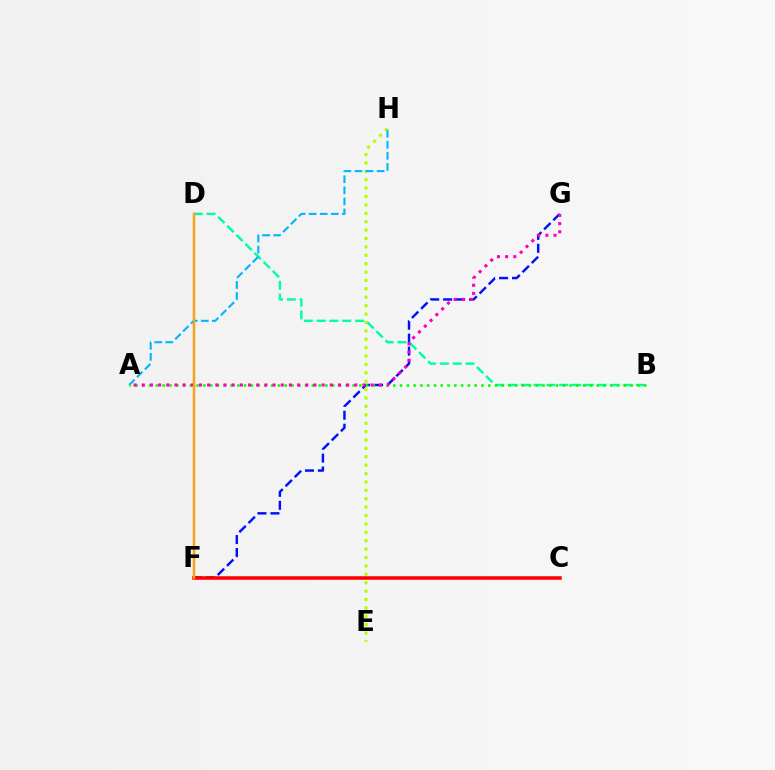{('F', 'G'): [{'color': '#0010ff', 'line_style': 'dashed', 'thickness': 1.76}], ('E', 'H'): [{'color': '#b3ff00', 'line_style': 'dotted', 'thickness': 2.28}], ('D', 'F'): [{'color': '#9b00ff', 'line_style': 'solid', 'thickness': 1.55}, {'color': '#ffa500', 'line_style': 'solid', 'thickness': 1.6}], ('B', 'D'): [{'color': '#00ff9d', 'line_style': 'dashed', 'thickness': 1.74}], ('A', 'H'): [{'color': '#00b5ff', 'line_style': 'dashed', 'thickness': 1.5}], ('A', 'B'): [{'color': '#08ff00', 'line_style': 'dotted', 'thickness': 1.84}], ('C', 'F'): [{'color': '#ff0000', 'line_style': 'solid', 'thickness': 2.55}], ('A', 'G'): [{'color': '#ff00bd', 'line_style': 'dotted', 'thickness': 2.22}]}